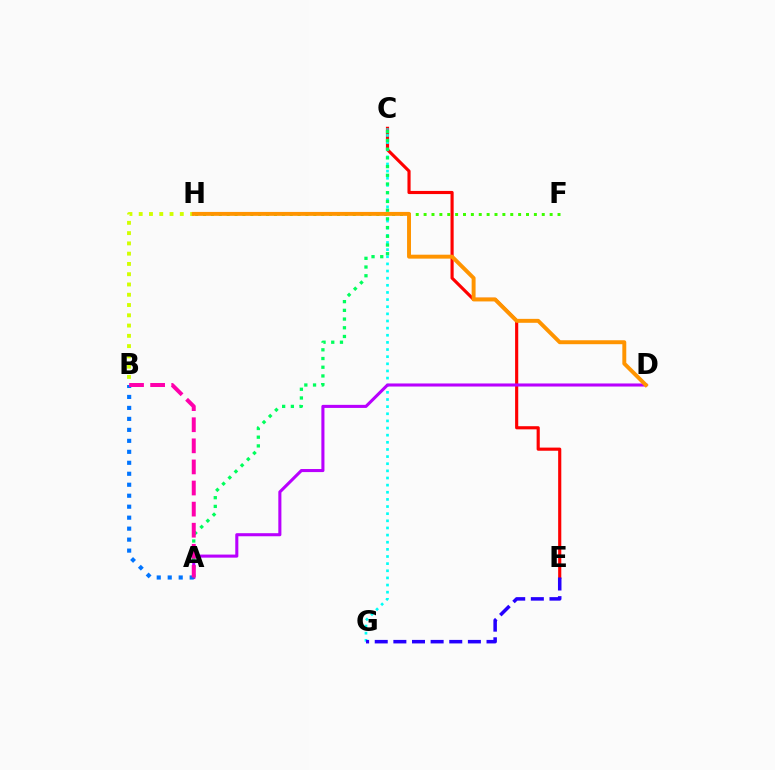{('C', 'E'): [{'color': '#ff0000', 'line_style': 'solid', 'thickness': 2.26}], ('B', 'H'): [{'color': '#d1ff00', 'line_style': 'dotted', 'thickness': 2.79}], ('C', 'G'): [{'color': '#00fff6', 'line_style': 'dotted', 'thickness': 1.94}], ('F', 'H'): [{'color': '#3dff00', 'line_style': 'dotted', 'thickness': 2.14}], ('A', 'D'): [{'color': '#b900ff', 'line_style': 'solid', 'thickness': 2.21}], ('D', 'H'): [{'color': '#ff9400', 'line_style': 'solid', 'thickness': 2.83}], ('A', 'C'): [{'color': '#00ff5c', 'line_style': 'dotted', 'thickness': 2.37}], ('A', 'B'): [{'color': '#0074ff', 'line_style': 'dotted', 'thickness': 2.98}, {'color': '#ff00ac', 'line_style': 'dashed', 'thickness': 2.87}], ('E', 'G'): [{'color': '#2500ff', 'line_style': 'dashed', 'thickness': 2.53}]}